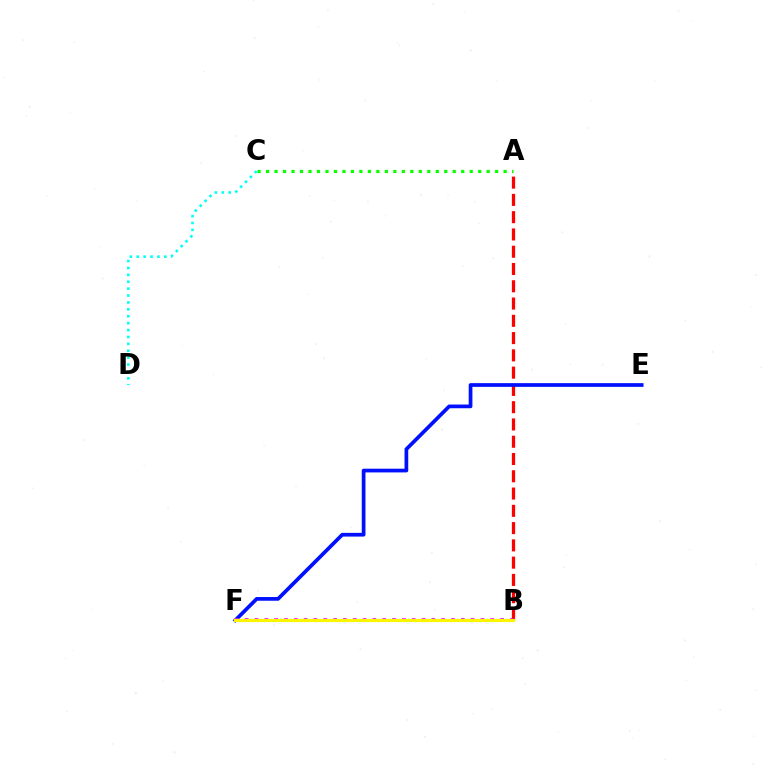{('A', 'B'): [{'color': '#ff0000', 'line_style': 'dashed', 'thickness': 2.35}], ('A', 'C'): [{'color': '#08ff00', 'line_style': 'dotted', 'thickness': 2.31}], ('E', 'F'): [{'color': '#0010ff', 'line_style': 'solid', 'thickness': 2.67}], ('B', 'F'): [{'color': '#ee00ff', 'line_style': 'dotted', 'thickness': 2.67}, {'color': '#fcf500', 'line_style': 'solid', 'thickness': 2.29}], ('C', 'D'): [{'color': '#00fff6', 'line_style': 'dotted', 'thickness': 1.87}]}